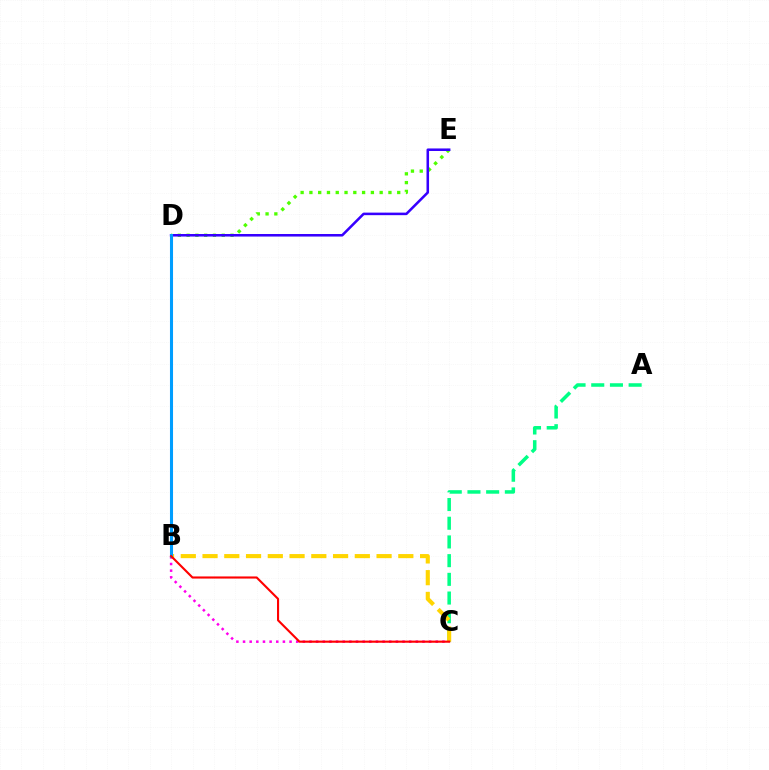{('D', 'E'): [{'color': '#4fff00', 'line_style': 'dotted', 'thickness': 2.39}, {'color': '#3700ff', 'line_style': 'solid', 'thickness': 1.83}], ('A', 'C'): [{'color': '#00ff86', 'line_style': 'dashed', 'thickness': 2.54}], ('B', 'C'): [{'color': '#ffd500', 'line_style': 'dashed', 'thickness': 2.96}, {'color': '#ff00ed', 'line_style': 'dotted', 'thickness': 1.81}, {'color': '#ff0000', 'line_style': 'solid', 'thickness': 1.52}], ('B', 'D'): [{'color': '#009eff', 'line_style': 'solid', 'thickness': 2.2}]}